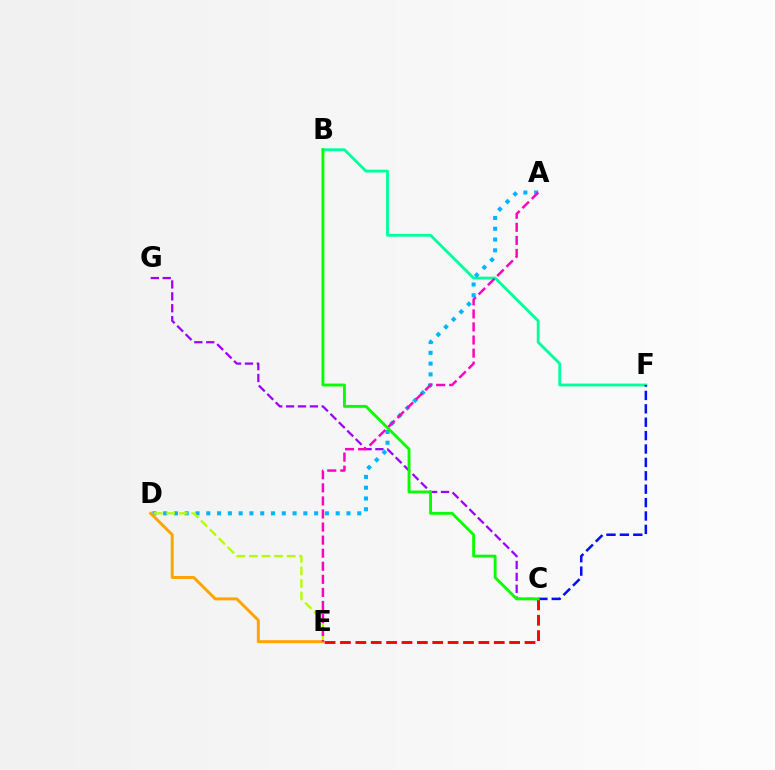{('B', 'F'): [{'color': '#00ff9d', 'line_style': 'solid', 'thickness': 2.05}], ('C', 'G'): [{'color': '#9b00ff', 'line_style': 'dashed', 'thickness': 1.61}], ('A', 'D'): [{'color': '#00b5ff', 'line_style': 'dotted', 'thickness': 2.93}], ('D', 'E'): [{'color': '#b3ff00', 'line_style': 'dashed', 'thickness': 1.71}, {'color': '#ffa500', 'line_style': 'solid', 'thickness': 2.13}], ('C', 'F'): [{'color': '#0010ff', 'line_style': 'dashed', 'thickness': 1.82}], ('C', 'E'): [{'color': '#ff0000', 'line_style': 'dashed', 'thickness': 2.09}], ('A', 'E'): [{'color': '#ff00bd', 'line_style': 'dashed', 'thickness': 1.77}], ('B', 'C'): [{'color': '#08ff00', 'line_style': 'solid', 'thickness': 2.07}]}